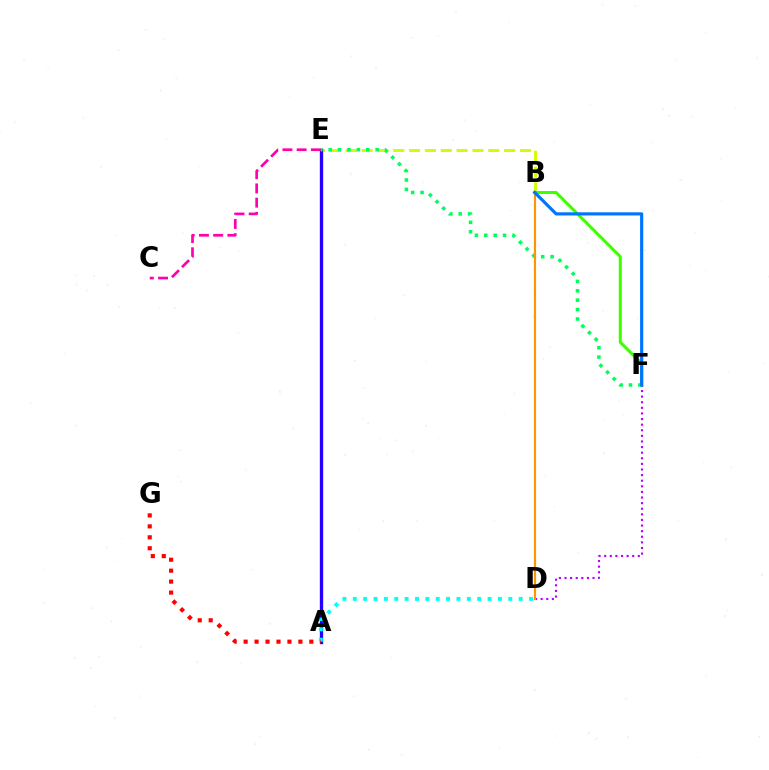{('B', 'E'): [{'color': '#d1ff00', 'line_style': 'dashed', 'thickness': 2.15}], ('A', 'E'): [{'color': '#2500ff', 'line_style': 'solid', 'thickness': 2.4}], ('A', 'D'): [{'color': '#00fff6', 'line_style': 'dotted', 'thickness': 2.82}], ('C', 'E'): [{'color': '#ff00ac', 'line_style': 'dashed', 'thickness': 1.93}], ('B', 'F'): [{'color': '#3dff00', 'line_style': 'solid', 'thickness': 2.18}, {'color': '#0074ff', 'line_style': 'solid', 'thickness': 2.28}], ('D', 'F'): [{'color': '#b900ff', 'line_style': 'dotted', 'thickness': 1.52}], ('E', 'F'): [{'color': '#00ff5c', 'line_style': 'dotted', 'thickness': 2.55}], ('A', 'G'): [{'color': '#ff0000', 'line_style': 'dotted', 'thickness': 2.98}], ('B', 'D'): [{'color': '#ff9400', 'line_style': 'solid', 'thickness': 1.56}]}